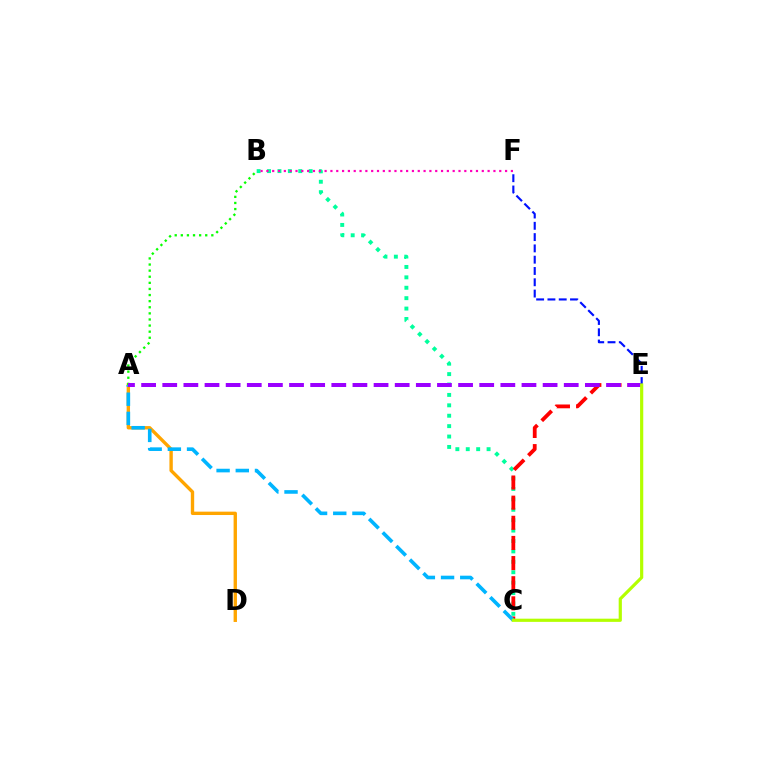{('B', 'C'): [{'color': '#00ff9d', 'line_style': 'dotted', 'thickness': 2.83}], ('A', 'D'): [{'color': '#ffa500', 'line_style': 'solid', 'thickness': 2.43}], ('C', 'E'): [{'color': '#ff0000', 'line_style': 'dashed', 'thickness': 2.74}, {'color': '#b3ff00', 'line_style': 'solid', 'thickness': 2.29}], ('A', 'B'): [{'color': '#08ff00', 'line_style': 'dotted', 'thickness': 1.66}], ('A', 'C'): [{'color': '#00b5ff', 'line_style': 'dashed', 'thickness': 2.61}], ('B', 'F'): [{'color': '#ff00bd', 'line_style': 'dotted', 'thickness': 1.58}], ('A', 'E'): [{'color': '#9b00ff', 'line_style': 'dashed', 'thickness': 2.87}], ('E', 'F'): [{'color': '#0010ff', 'line_style': 'dashed', 'thickness': 1.53}]}